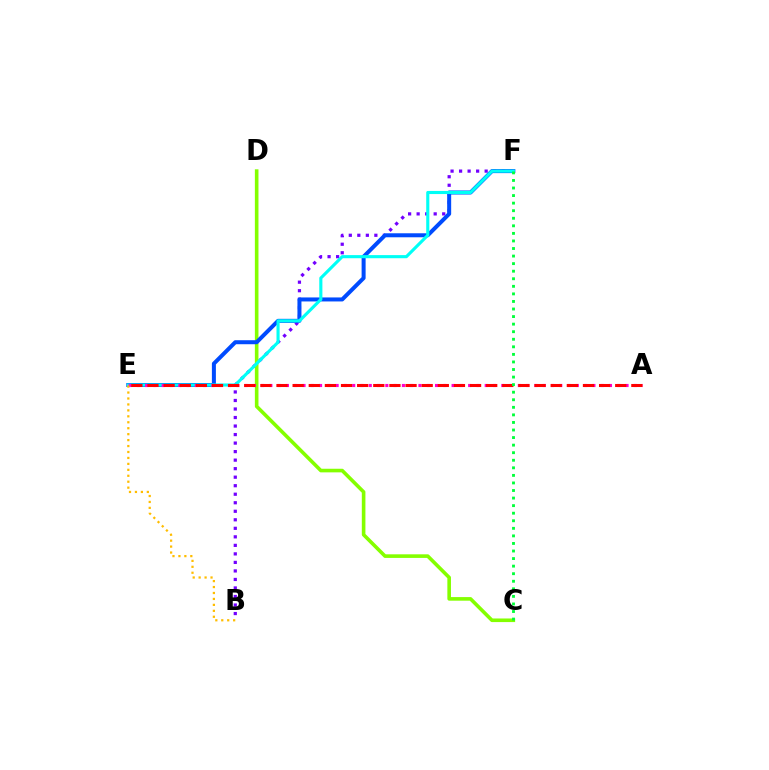{('B', 'F'): [{'color': '#7200ff', 'line_style': 'dotted', 'thickness': 2.32}], ('C', 'D'): [{'color': '#84ff00', 'line_style': 'solid', 'thickness': 2.6}], ('E', 'F'): [{'color': '#004bff', 'line_style': 'solid', 'thickness': 2.88}, {'color': '#00fff6', 'line_style': 'solid', 'thickness': 2.24}], ('A', 'E'): [{'color': '#ff00cf', 'line_style': 'dotted', 'thickness': 2.25}, {'color': '#ff0000', 'line_style': 'dashed', 'thickness': 2.19}], ('B', 'E'): [{'color': '#ffbd00', 'line_style': 'dotted', 'thickness': 1.62}], ('C', 'F'): [{'color': '#00ff39', 'line_style': 'dotted', 'thickness': 2.05}]}